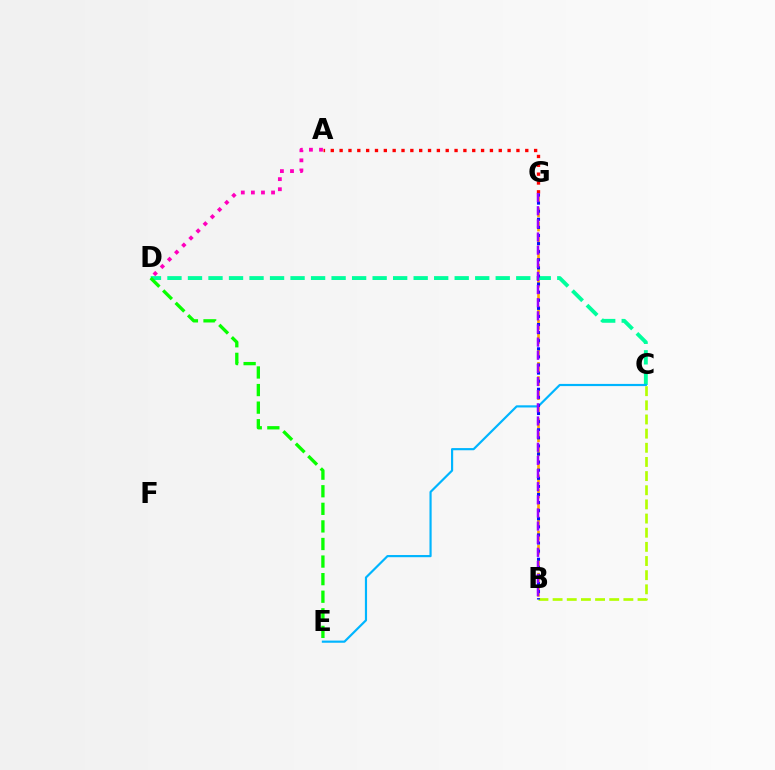{('B', 'G'): [{'color': '#ffa500', 'line_style': 'dashed', 'thickness': 1.91}, {'color': '#0010ff', 'line_style': 'dotted', 'thickness': 2.2}, {'color': '#9b00ff', 'line_style': 'dashed', 'thickness': 1.78}], ('A', 'G'): [{'color': '#ff0000', 'line_style': 'dotted', 'thickness': 2.4}], ('C', 'D'): [{'color': '#00ff9d', 'line_style': 'dashed', 'thickness': 2.79}], ('D', 'E'): [{'color': '#08ff00', 'line_style': 'dashed', 'thickness': 2.39}], ('C', 'E'): [{'color': '#00b5ff', 'line_style': 'solid', 'thickness': 1.57}], ('B', 'C'): [{'color': '#b3ff00', 'line_style': 'dashed', 'thickness': 1.92}], ('A', 'D'): [{'color': '#ff00bd', 'line_style': 'dotted', 'thickness': 2.74}]}